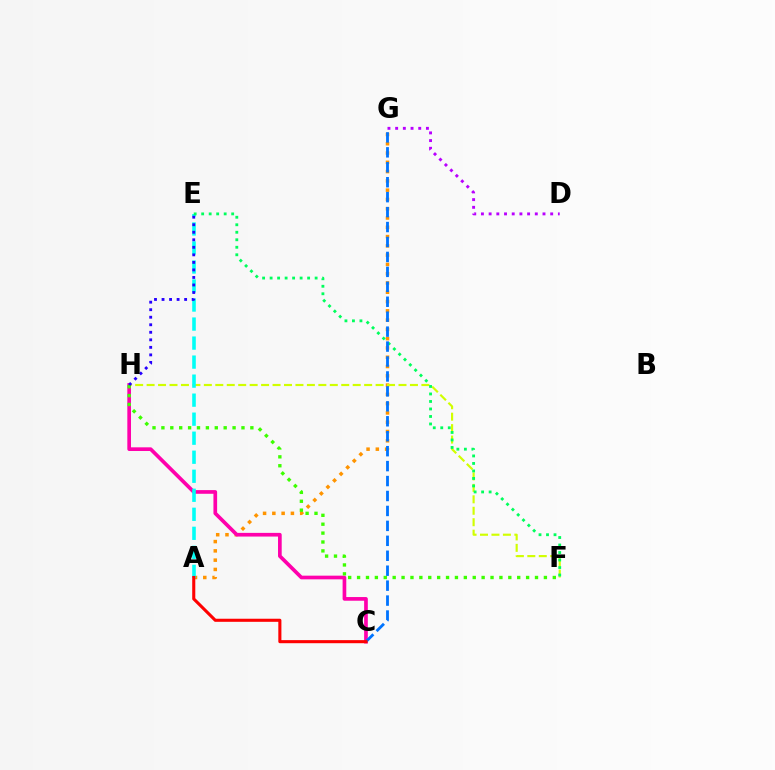{('A', 'G'): [{'color': '#ff9400', 'line_style': 'dotted', 'thickness': 2.52}], ('C', 'H'): [{'color': '#ff00ac', 'line_style': 'solid', 'thickness': 2.65}], ('F', 'H'): [{'color': '#d1ff00', 'line_style': 'dashed', 'thickness': 1.56}, {'color': '#3dff00', 'line_style': 'dotted', 'thickness': 2.42}], ('D', 'G'): [{'color': '#b900ff', 'line_style': 'dotted', 'thickness': 2.09}], ('A', 'E'): [{'color': '#00fff6', 'line_style': 'dashed', 'thickness': 2.58}], ('E', 'F'): [{'color': '#00ff5c', 'line_style': 'dotted', 'thickness': 2.04}], ('E', 'H'): [{'color': '#2500ff', 'line_style': 'dotted', 'thickness': 2.05}], ('C', 'G'): [{'color': '#0074ff', 'line_style': 'dashed', 'thickness': 2.03}], ('A', 'C'): [{'color': '#ff0000', 'line_style': 'solid', 'thickness': 2.22}]}